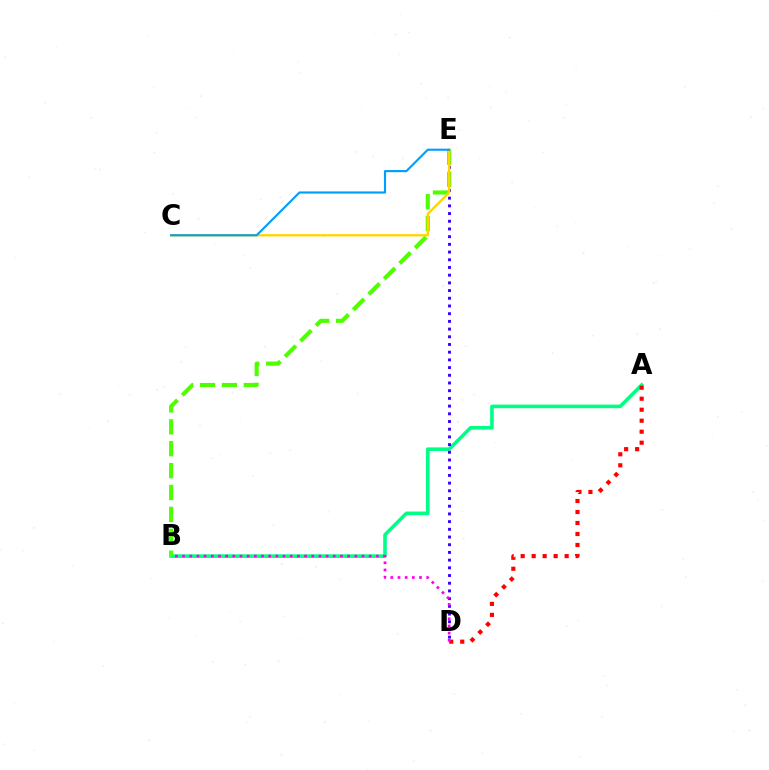{('A', 'B'): [{'color': '#00ff86', 'line_style': 'solid', 'thickness': 2.59}], ('D', 'E'): [{'color': '#3700ff', 'line_style': 'dotted', 'thickness': 2.09}], ('B', 'E'): [{'color': '#4fff00', 'line_style': 'dashed', 'thickness': 2.97}], ('A', 'D'): [{'color': '#ff0000', 'line_style': 'dotted', 'thickness': 2.99}], ('C', 'E'): [{'color': '#ffd500', 'line_style': 'solid', 'thickness': 1.69}, {'color': '#009eff', 'line_style': 'solid', 'thickness': 1.53}], ('B', 'D'): [{'color': '#ff00ed', 'line_style': 'dotted', 'thickness': 1.95}]}